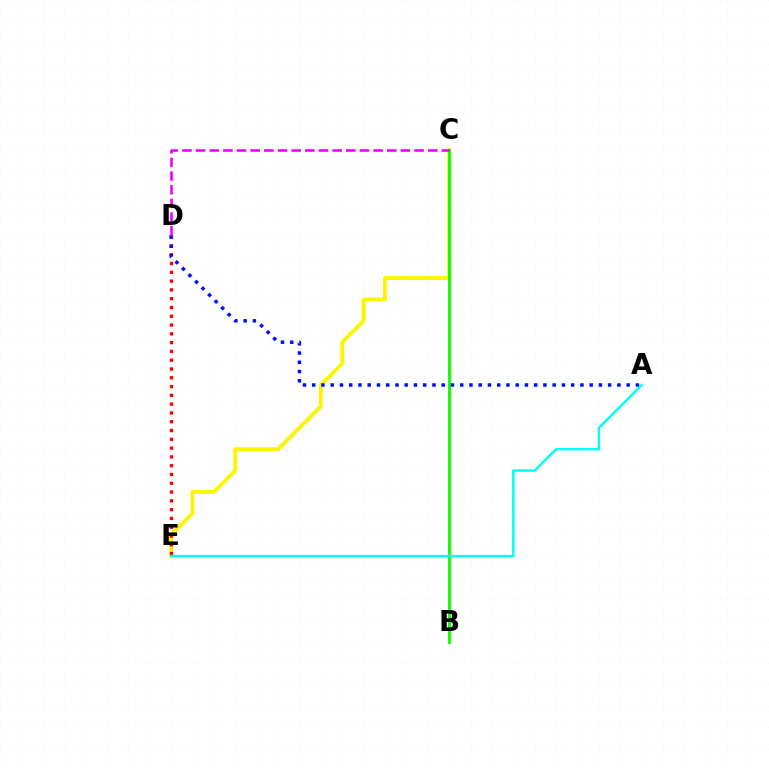{('C', 'E'): [{'color': '#fcf500', 'line_style': 'solid', 'thickness': 2.76}], ('D', 'E'): [{'color': '#ff0000', 'line_style': 'dotted', 'thickness': 2.39}], ('B', 'C'): [{'color': '#08ff00', 'line_style': 'solid', 'thickness': 2.05}], ('A', 'D'): [{'color': '#0010ff', 'line_style': 'dotted', 'thickness': 2.51}], ('A', 'E'): [{'color': '#00fff6', 'line_style': 'solid', 'thickness': 1.73}], ('C', 'D'): [{'color': '#ee00ff', 'line_style': 'dashed', 'thickness': 1.86}]}